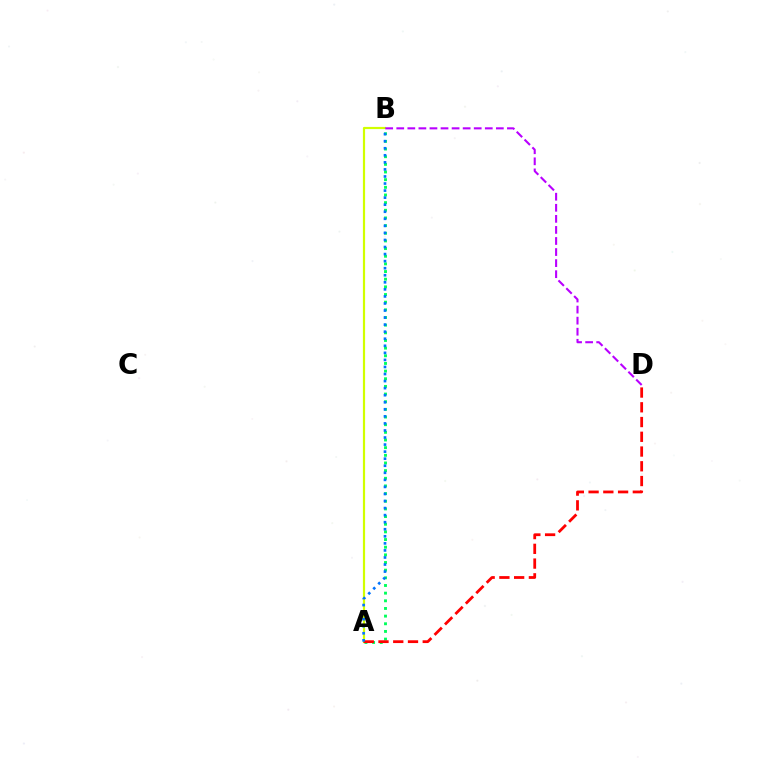{('A', 'B'): [{'color': '#d1ff00', 'line_style': 'solid', 'thickness': 1.58}, {'color': '#00ff5c', 'line_style': 'dotted', 'thickness': 2.08}, {'color': '#0074ff', 'line_style': 'dotted', 'thickness': 1.92}], ('B', 'D'): [{'color': '#b900ff', 'line_style': 'dashed', 'thickness': 1.5}], ('A', 'D'): [{'color': '#ff0000', 'line_style': 'dashed', 'thickness': 2.0}]}